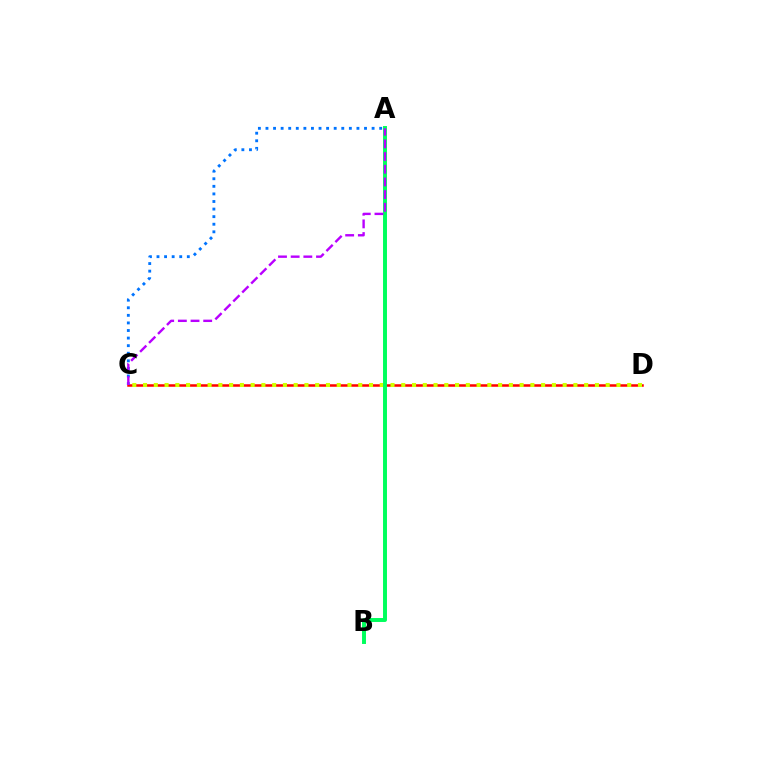{('C', 'D'): [{'color': '#ff0000', 'line_style': 'solid', 'thickness': 1.81}, {'color': '#d1ff00', 'line_style': 'dotted', 'thickness': 2.92}], ('A', 'C'): [{'color': '#0074ff', 'line_style': 'dotted', 'thickness': 2.06}, {'color': '#b900ff', 'line_style': 'dashed', 'thickness': 1.72}], ('A', 'B'): [{'color': '#00ff5c', 'line_style': 'solid', 'thickness': 2.84}]}